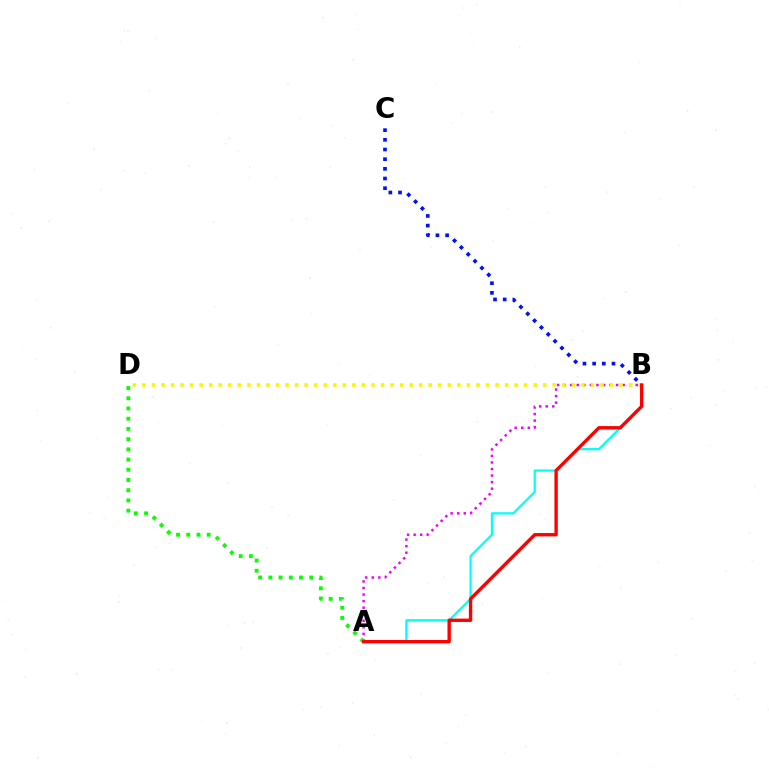{('B', 'C'): [{'color': '#0010ff', 'line_style': 'dotted', 'thickness': 2.63}], ('A', 'B'): [{'color': '#00fff6', 'line_style': 'solid', 'thickness': 1.6}, {'color': '#ee00ff', 'line_style': 'dotted', 'thickness': 1.78}, {'color': '#ff0000', 'line_style': 'solid', 'thickness': 2.43}], ('A', 'D'): [{'color': '#08ff00', 'line_style': 'dotted', 'thickness': 2.77}], ('B', 'D'): [{'color': '#fcf500', 'line_style': 'dotted', 'thickness': 2.59}]}